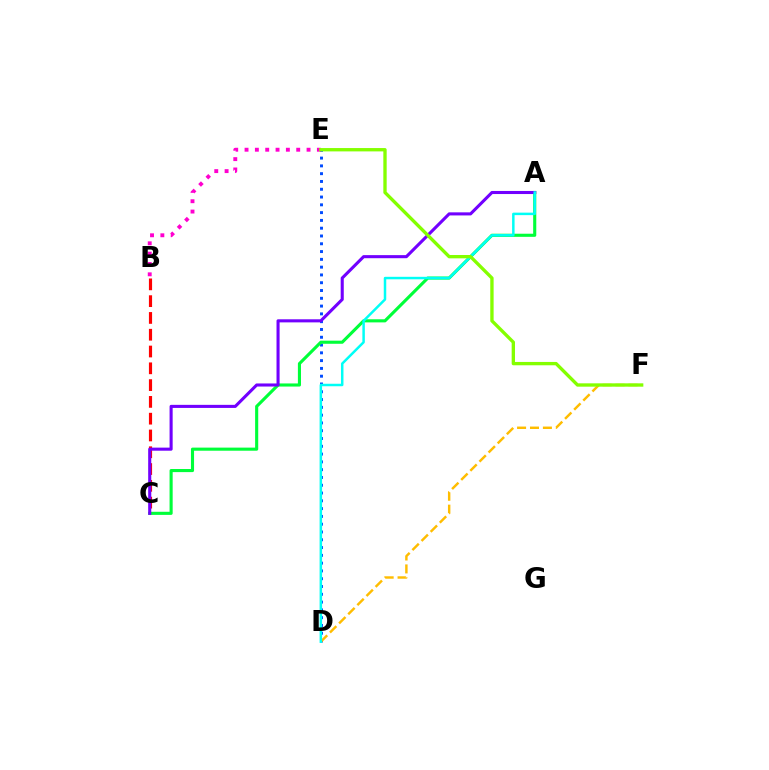{('D', 'E'): [{'color': '#004bff', 'line_style': 'dotted', 'thickness': 2.12}], ('D', 'F'): [{'color': '#ffbd00', 'line_style': 'dashed', 'thickness': 1.75}], ('B', 'E'): [{'color': '#ff00cf', 'line_style': 'dotted', 'thickness': 2.81}], ('A', 'C'): [{'color': '#00ff39', 'line_style': 'solid', 'thickness': 2.24}, {'color': '#7200ff', 'line_style': 'solid', 'thickness': 2.22}], ('B', 'C'): [{'color': '#ff0000', 'line_style': 'dashed', 'thickness': 2.28}], ('A', 'D'): [{'color': '#00fff6', 'line_style': 'solid', 'thickness': 1.79}], ('E', 'F'): [{'color': '#84ff00', 'line_style': 'solid', 'thickness': 2.41}]}